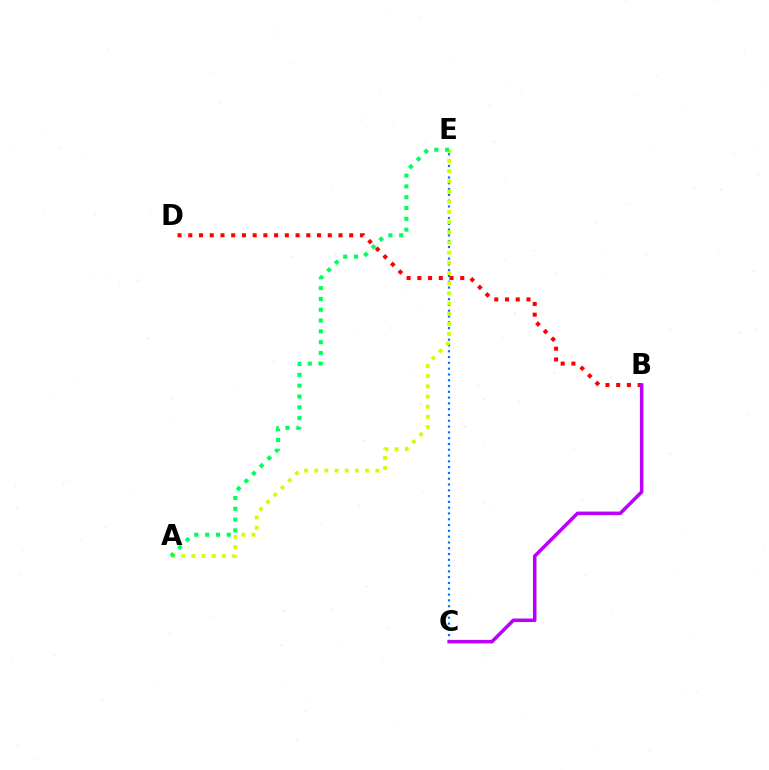{('B', 'D'): [{'color': '#ff0000', 'line_style': 'dotted', 'thickness': 2.91}], ('C', 'E'): [{'color': '#0074ff', 'line_style': 'dotted', 'thickness': 1.57}], ('A', 'E'): [{'color': '#d1ff00', 'line_style': 'dotted', 'thickness': 2.77}, {'color': '#00ff5c', 'line_style': 'dotted', 'thickness': 2.94}], ('B', 'C'): [{'color': '#b900ff', 'line_style': 'solid', 'thickness': 2.54}]}